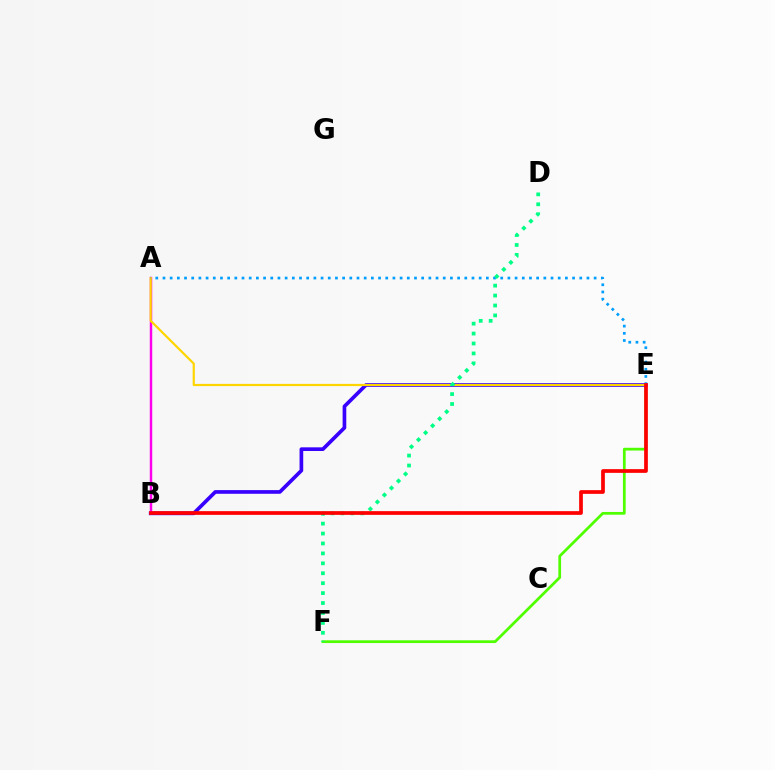{('E', 'F'): [{'color': '#4fff00', 'line_style': 'solid', 'thickness': 1.97}], ('B', 'E'): [{'color': '#3700ff', 'line_style': 'solid', 'thickness': 2.64}, {'color': '#ff0000', 'line_style': 'solid', 'thickness': 2.67}], ('A', 'B'): [{'color': '#ff00ed', 'line_style': 'solid', 'thickness': 1.75}], ('A', 'E'): [{'color': '#ffd500', 'line_style': 'solid', 'thickness': 1.58}, {'color': '#009eff', 'line_style': 'dotted', 'thickness': 1.95}], ('D', 'F'): [{'color': '#00ff86', 'line_style': 'dotted', 'thickness': 2.7}]}